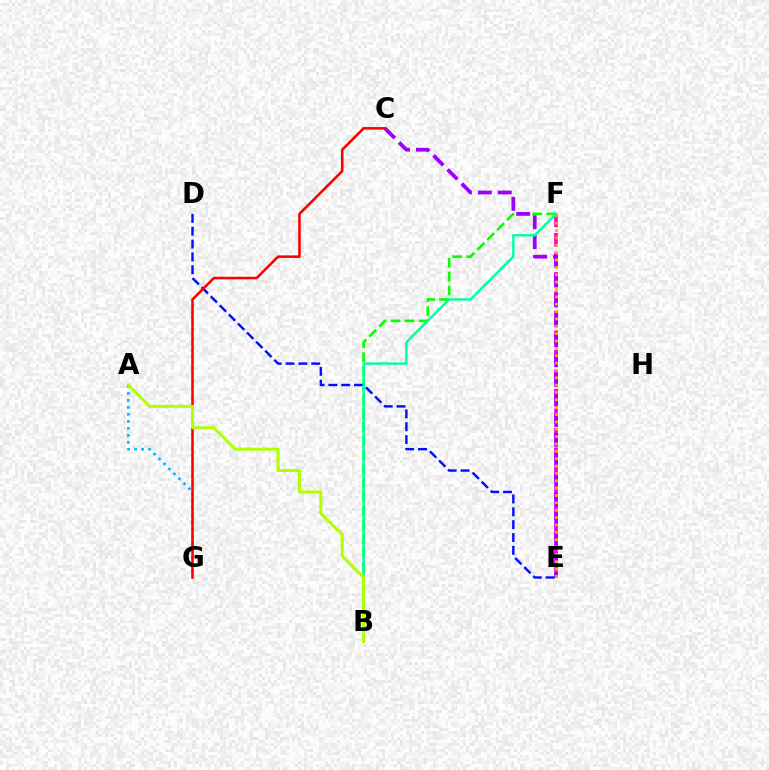{('B', 'F'): [{'color': '#08ff00', 'line_style': 'dashed', 'thickness': 1.9}, {'color': '#00ff9d', 'line_style': 'solid', 'thickness': 1.74}], ('E', 'F'): [{'color': '#ff00bd', 'line_style': 'dashed', 'thickness': 2.65}, {'color': '#ffa500', 'line_style': 'dotted', 'thickness': 2.0}], ('D', 'E'): [{'color': '#0010ff', 'line_style': 'dashed', 'thickness': 1.74}], ('C', 'E'): [{'color': '#9b00ff', 'line_style': 'dashed', 'thickness': 2.7}], ('A', 'G'): [{'color': '#00b5ff', 'line_style': 'dotted', 'thickness': 1.9}], ('C', 'G'): [{'color': '#ff0000', 'line_style': 'solid', 'thickness': 1.85}], ('A', 'B'): [{'color': '#b3ff00', 'line_style': 'solid', 'thickness': 2.17}]}